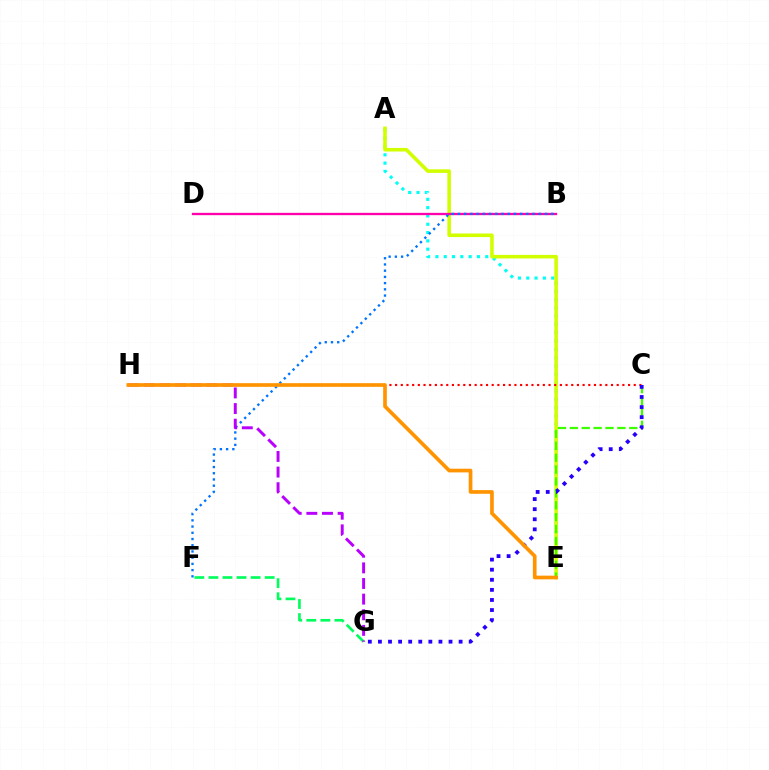{('A', 'E'): [{'color': '#00fff6', 'line_style': 'dotted', 'thickness': 2.26}, {'color': '#d1ff00', 'line_style': 'solid', 'thickness': 2.57}], ('C', 'E'): [{'color': '#3dff00', 'line_style': 'dashed', 'thickness': 1.62}], ('C', 'H'): [{'color': '#ff0000', 'line_style': 'dotted', 'thickness': 1.54}], ('F', 'G'): [{'color': '#00ff5c', 'line_style': 'dashed', 'thickness': 1.91}], ('B', 'D'): [{'color': '#ff00ac', 'line_style': 'solid', 'thickness': 1.67}], ('C', 'G'): [{'color': '#2500ff', 'line_style': 'dotted', 'thickness': 2.74}], ('B', 'F'): [{'color': '#0074ff', 'line_style': 'dotted', 'thickness': 1.69}], ('G', 'H'): [{'color': '#b900ff', 'line_style': 'dashed', 'thickness': 2.12}], ('E', 'H'): [{'color': '#ff9400', 'line_style': 'solid', 'thickness': 2.65}]}